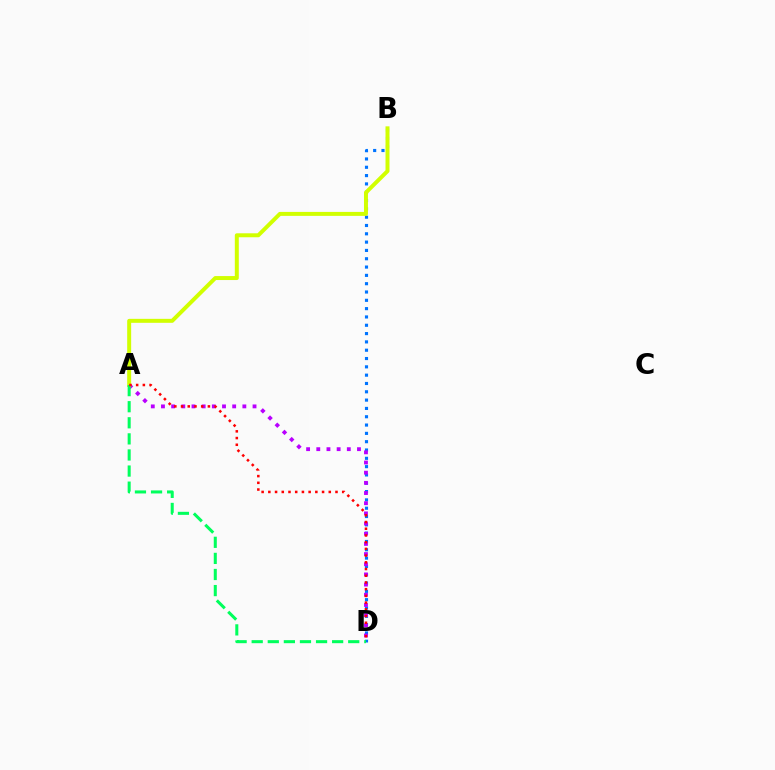{('B', 'D'): [{'color': '#0074ff', 'line_style': 'dotted', 'thickness': 2.26}], ('A', 'D'): [{'color': '#b900ff', 'line_style': 'dotted', 'thickness': 2.76}, {'color': '#00ff5c', 'line_style': 'dashed', 'thickness': 2.19}, {'color': '#ff0000', 'line_style': 'dotted', 'thickness': 1.82}], ('A', 'B'): [{'color': '#d1ff00', 'line_style': 'solid', 'thickness': 2.86}]}